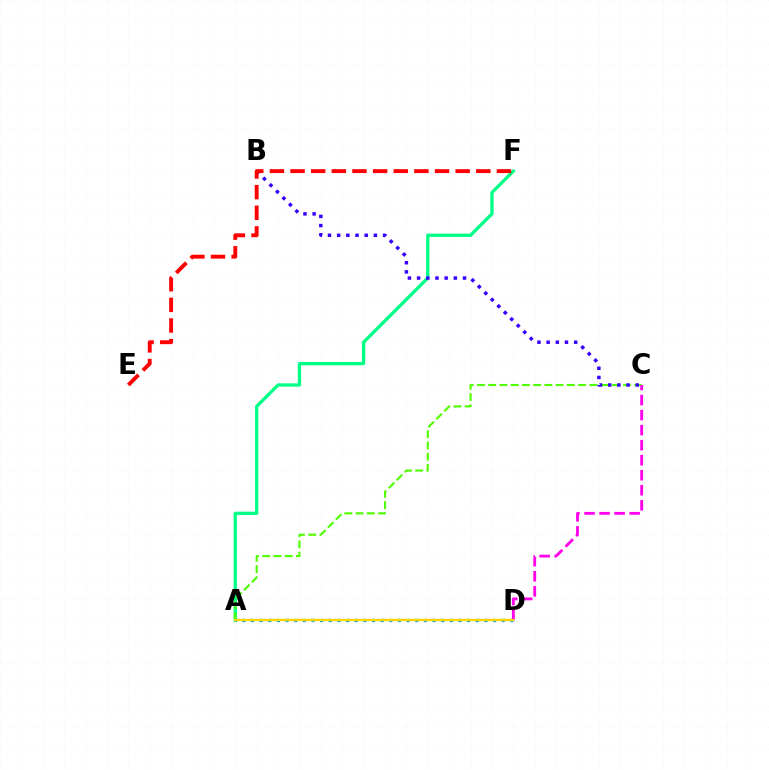{('A', 'F'): [{'color': '#00ff86', 'line_style': 'solid', 'thickness': 2.39}], ('A', 'D'): [{'color': '#009eff', 'line_style': 'dotted', 'thickness': 2.35}, {'color': '#ffd500', 'line_style': 'solid', 'thickness': 1.69}], ('A', 'C'): [{'color': '#4fff00', 'line_style': 'dashed', 'thickness': 1.53}], ('C', 'D'): [{'color': '#ff00ed', 'line_style': 'dashed', 'thickness': 2.04}], ('B', 'C'): [{'color': '#3700ff', 'line_style': 'dotted', 'thickness': 2.49}], ('E', 'F'): [{'color': '#ff0000', 'line_style': 'dashed', 'thickness': 2.8}]}